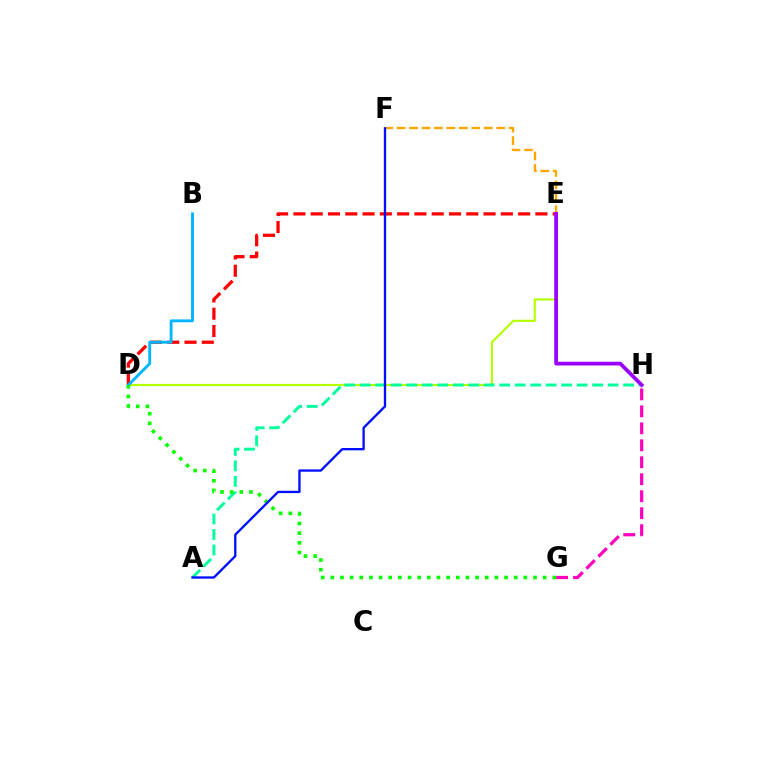{('D', 'E'): [{'color': '#ff0000', 'line_style': 'dashed', 'thickness': 2.35}, {'color': '#b3ff00', 'line_style': 'solid', 'thickness': 1.54}], ('A', 'H'): [{'color': '#00ff9d', 'line_style': 'dashed', 'thickness': 2.1}], ('B', 'D'): [{'color': '#00b5ff', 'line_style': 'solid', 'thickness': 2.06}], ('E', 'F'): [{'color': '#ffa500', 'line_style': 'dashed', 'thickness': 1.69}], ('G', 'H'): [{'color': '#ff00bd', 'line_style': 'dashed', 'thickness': 2.31}], ('D', 'G'): [{'color': '#08ff00', 'line_style': 'dotted', 'thickness': 2.62}], ('E', 'H'): [{'color': '#9b00ff', 'line_style': 'solid', 'thickness': 2.69}], ('A', 'F'): [{'color': '#0010ff', 'line_style': 'solid', 'thickness': 1.68}]}